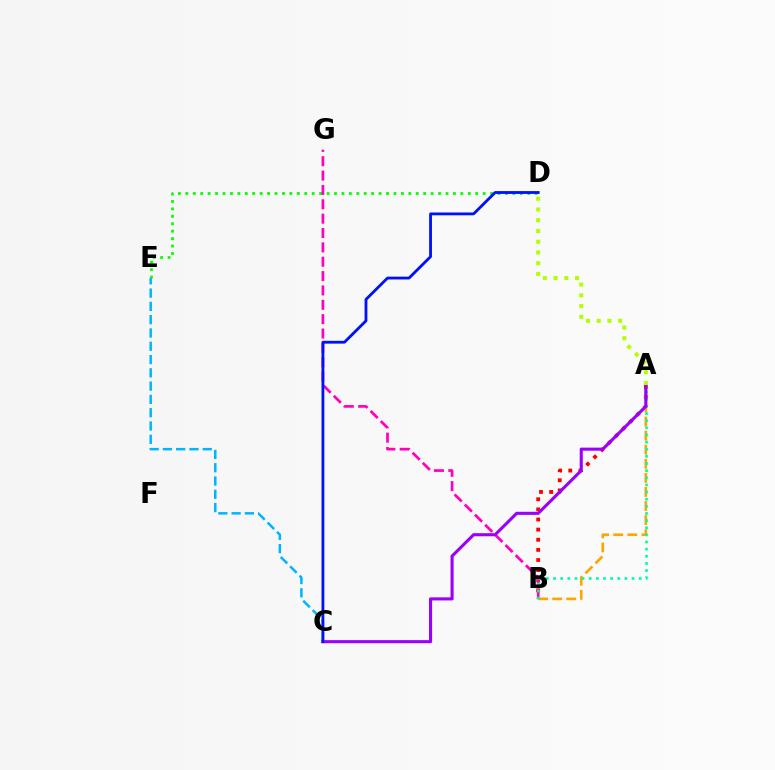{('D', 'E'): [{'color': '#08ff00', 'line_style': 'dotted', 'thickness': 2.02}], ('A', 'B'): [{'color': '#ff0000', 'line_style': 'dotted', 'thickness': 2.75}, {'color': '#ffa500', 'line_style': 'dashed', 'thickness': 1.91}, {'color': '#00ff9d', 'line_style': 'dotted', 'thickness': 1.94}], ('B', 'G'): [{'color': '#ff00bd', 'line_style': 'dashed', 'thickness': 1.95}], ('A', 'C'): [{'color': '#9b00ff', 'line_style': 'solid', 'thickness': 2.23}], ('A', 'D'): [{'color': '#b3ff00', 'line_style': 'dotted', 'thickness': 2.92}], ('C', 'E'): [{'color': '#00b5ff', 'line_style': 'dashed', 'thickness': 1.81}], ('C', 'D'): [{'color': '#0010ff', 'line_style': 'solid', 'thickness': 2.03}]}